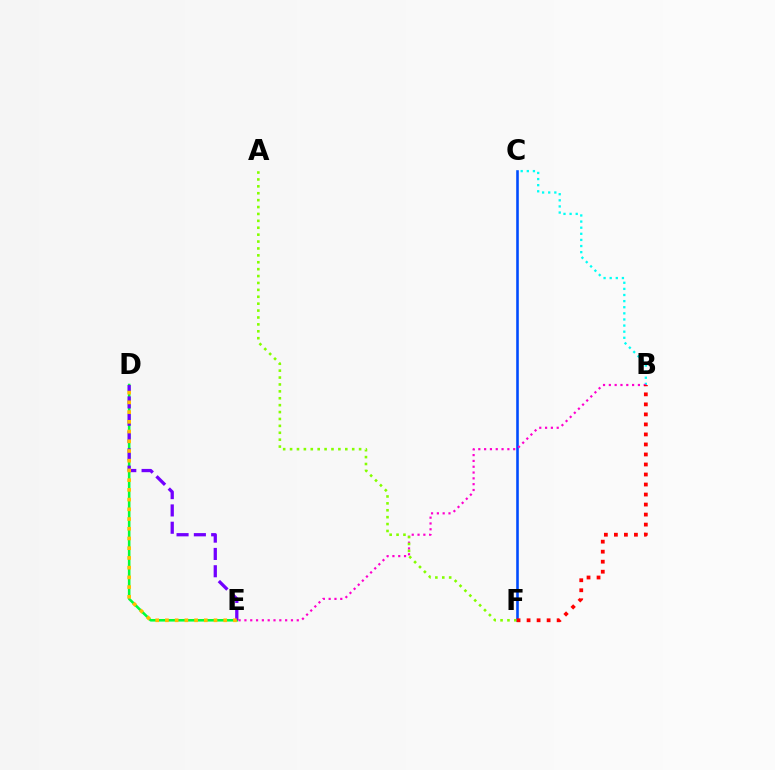{('C', 'F'): [{'color': '#004bff', 'line_style': 'solid', 'thickness': 1.87}], ('D', 'E'): [{'color': '#00ff39', 'line_style': 'solid', 'thickness': 1.86}, {'color': '#7200ff', 'line_style': 'dashed', 'thickness': 2.35}, {'color': '#ffbd00', 'line_style': 'dotted', 'thickness': 2.64}], ('B', 'C'): [{'color': '#00fff6', 'line_style': 'dotted', 'thickness': 1.66}], ('B', 'E'): [{'color': '#ff00cf', 'line_style': 'dotted', 'thickness': 1.58}], ('A', 'F'): [{'color': '#84ff00', 'line_style': 'dotted', 'thickness': 1.88}], ('B', 'F'): [{'color': '#ff0000', 'line_style': 'dotted', 'thickness': 2.72}]}